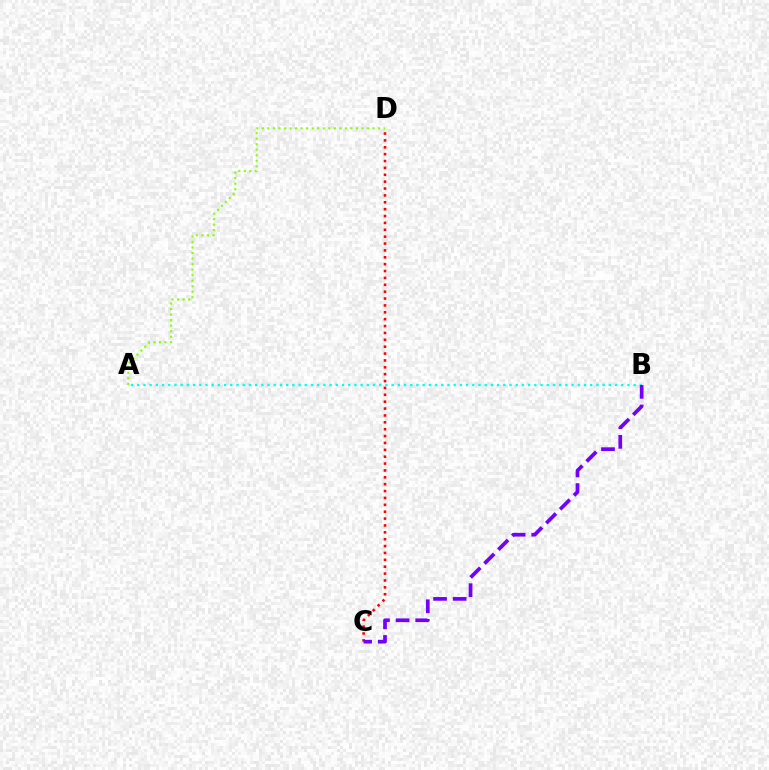{('C', 'D'): [{'color': '#ff0000', 'line_style': 'dotted', 'thickness': 1.87}], ('A', 'D'): [{'color': '#84ff00', 'line_style': 'dotted', 'thickness': 1.5}], ('A', 'B'): [{'color': '#00fff6', 'line_style': 'dotted', 'thickness': 1.69}], ('B', 'C'): [{'color': '#7200ff', 'line_style': 'dashed', 'thickness': 2.67}]}